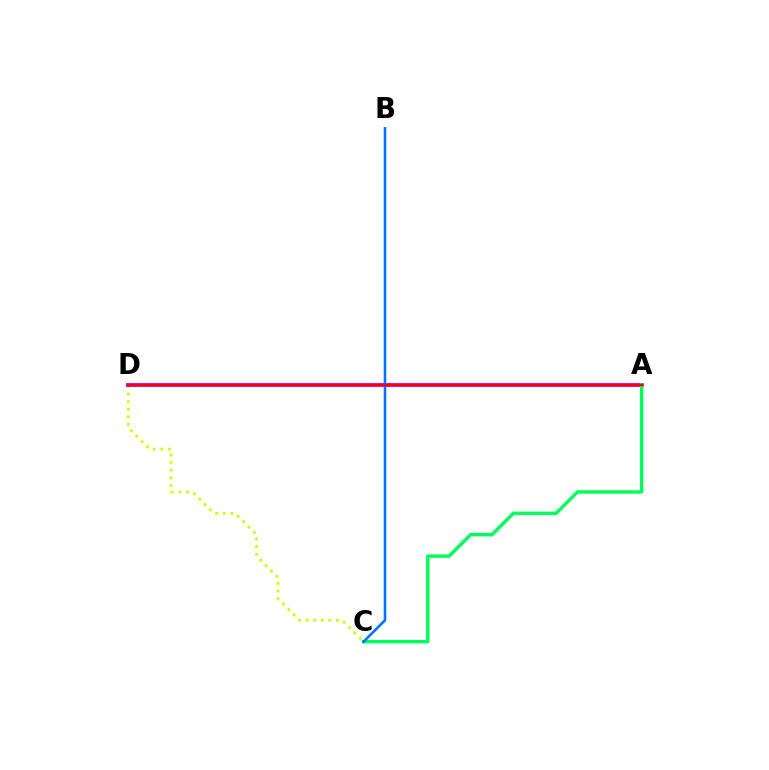{('C', 'D'): [{'color': '#d1ff00', 'line_style': 'dotted', 'thickness': 2.07}], ('A', 'D'): [{'color': '#b900ff', 'line_style': 'solid', 'thickness': 2.71}, {'color': '#ff0000', 'line_style': 'solid', 'thickness': 1.66}], ('A', 'C'): [{'color': '#00ff5c', 'line_style': 'solid', 'thickness': 2.47}], ('B', 'C'): [{'color': '#0074ff', 'line_style': 'solid', 'thickness': 1.87}]}